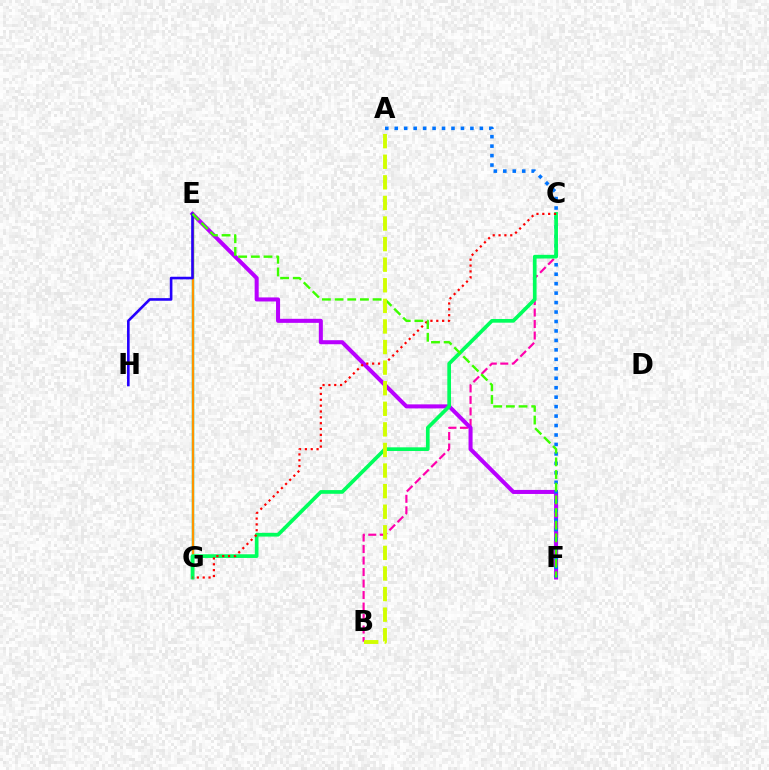{('B', 'C'): [{'color': '#ff00ac', 'line_style': 'dashed', 'thickness': 1.56}], ('E', 'G'): [{'color': '#00fff6', 'line_style': 'solid', 'thickness': 1.78}, {'color': '#ff9400', 'line_style': 'solid', 'thickness': 1.7}], ('E', 'F'): [{'color': '#b900ff', 'line_style': 'solid', 'thickness': 2.91}, {'color': '#3dff00', 'line_style': 'dashed', 'thickness': 1.72}], ('E', 'H'): [{'color': '#2500ff', 'line_style': 'solid', 'thickness': 1.88}], ('A', 'F'): [{'color': '#0074ff', 'line_style': 'dotted', 'thickness': 2.57}], ('C', 'G'): [{'color': '#00ff5c', 'line_style': 'solid', 'thickness': 2.66}, {'color': '#ff0000', 'line_style': 'dotted', 'thickness': 1.59}], ('A', 'B'): [{'color': '#d1ff00', 'line_style': 'dashed', 'thickness': 2.8}]}